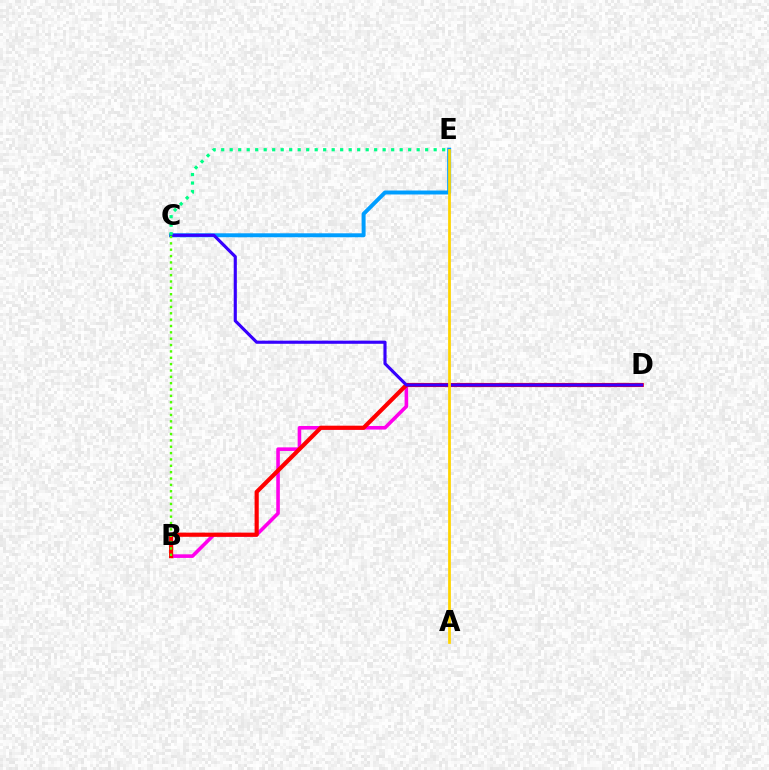{('C', 'E'): [{'color': '#009eff', 'line_style': 'solid', 'thickness': 2.85}, {'color': '#00ff86', 'line_style': 'dotted', 'thickness': 2.31}], ('B', 'D'): [{'color': '#ff00ed', 'line_style': 'solid', 'thickness': 2.58}, {'color': '#ff0000', 'line_style': 'solid', 'thickness': 3.0}], ('C', 'D'): [{'color': '#3700ff', 'line_style': 'solid', 'thickness': 2.26}], ('B', 'C'): [{'color': '#4fff00', 'line_style': 'dotted', 'thickness': 1.73}], ('A', 'E'): [{'color': '#ffd500', 'line_style': 'solid', 'thickness': 1.99}]}